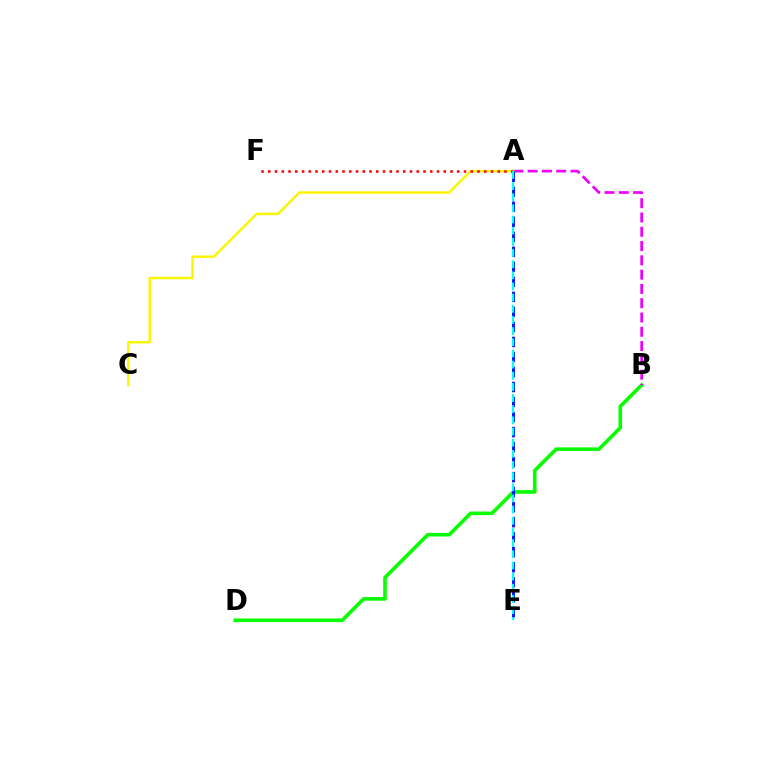{('B', 'D'): [{'color': '#08ff00', 'line_style': 'solid', 'thickness': 2.59}], ('A', 'B'): [{'color': '#ee00ff', 'line_style': 'dashed', 'thickness': 1.94}], ('A', 'C'): [{'color': '#fcf500', 'line_style': 'solid', 'thickness': 1.75}], ('A', 'E'): [{'color': '#0010ff', 'line_style': 'dashed', 'thickness': 2.04}, {'color': '#00fff6', 'line_style': 'dashed', 'thickness': 1.52}], ('A', 'F'): [{'color': '#ff0000', 'line_style': 'dotted', 'thickness': 1.83}]}